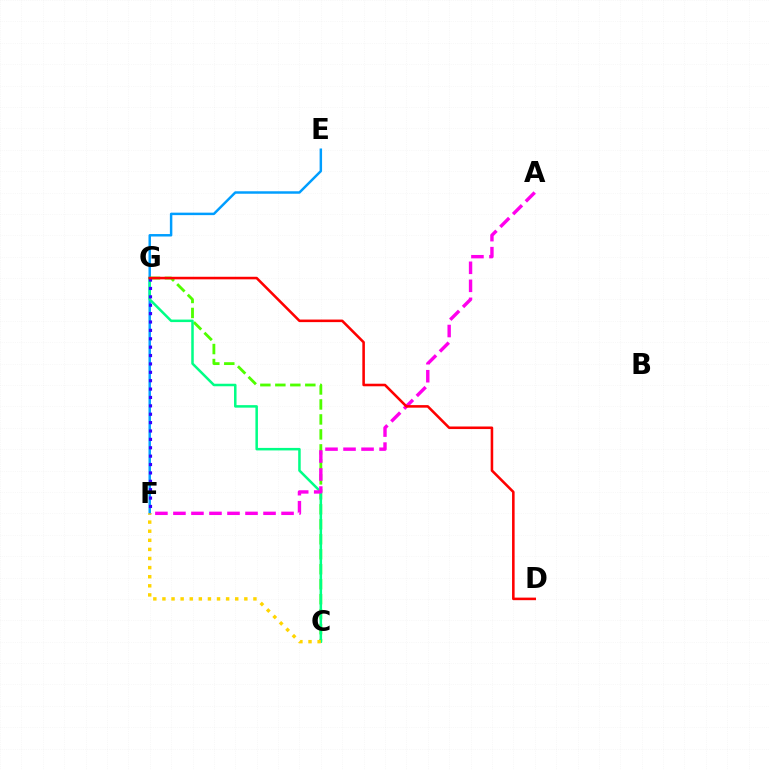{('E', 'F'): [{'color': '#009eff', 'line_style': 'solid', 'thickness': 1.78}], ('C', 'G'): [{'color': '#4fff00', 'line_style': 'dashed', 'thickness': 2.04}, {'color': '#00ff86', 'line_style': 'solid', 'thickness': 1.81}], ('F', 'G'): [{'color': '#3700ff', 'line_style': 'dotted', 'thickness': 2.28}], ('A', 'F'): [{'color': '#ff00ed', 'line_style': 'dashed', 'thickness': 2.45}], ('C', 'F'): [{'color': '#ffd500', 'line_style': 'dotted', 'thickness': 2.47}], ('D', 'G'): [{'color': '#ff0000', 'line_style': 'solid', 'thickness': 1.85}]}